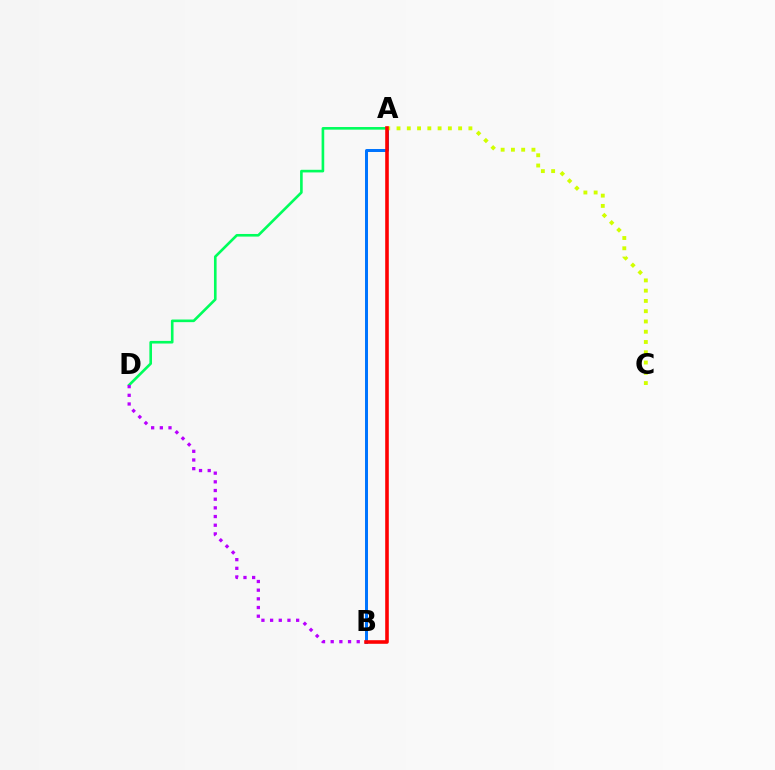{('A', 'D'): [{'color': '#00ff5c', 'line_style': 'solid', 'thickness': 1.89}], ('B', 'D'): [{'color': '#b900ff', 'line_style': 'dotted', 'thickness': 2.36}], ('A', 'B'): [{'color': '#0074ff', 'line_style': 'solid', 'thickness': 2.15}, {'color': '#ff0000', 'line_style': 'solid', 'thickness': 2.59}], ('A', 'C'): [{'color': '#d1ff00', 'line_style': 'dotted', 'thickness': 2.79}]}